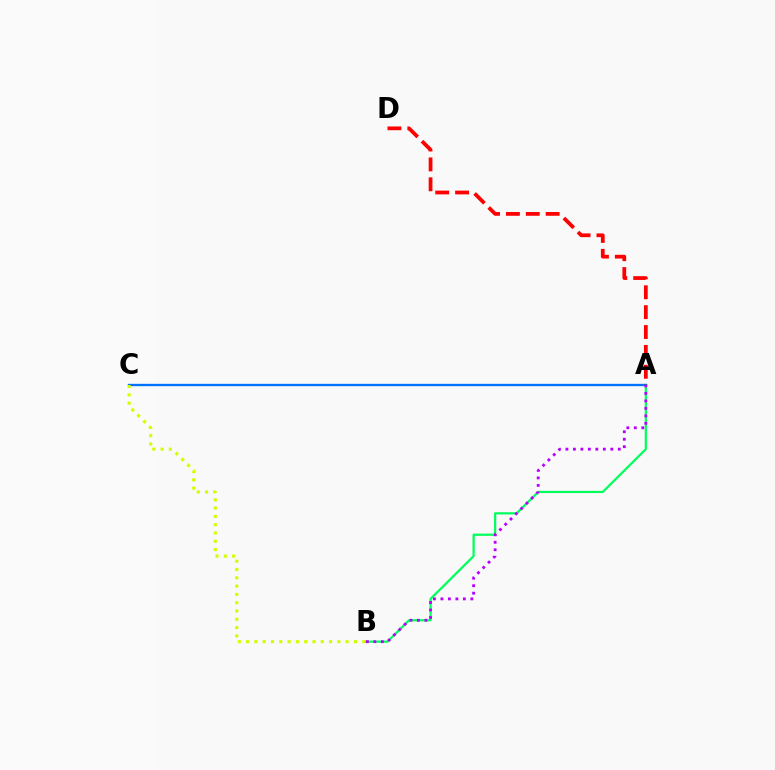{('A', 'B'): [{'color': '#00ff5c', 'line_style': 'solid', 'thickness': 1.6}, {'color': '#b900ff', 'line_style': 'dotted', 'thickness': 2.03}], ('A', 'C'): [{'color': '#0074ff', 'line_style': 'solid', 'thickness': 1.69}], ('B', 'C'): [{'color': '#d1ff00', 'line_style': 'dotted', 'thickness': 2.25}], ('A', 'D'): [{'color': '#ff0000', 'line_style': 'dashed', 'thickness': 2.7}]}